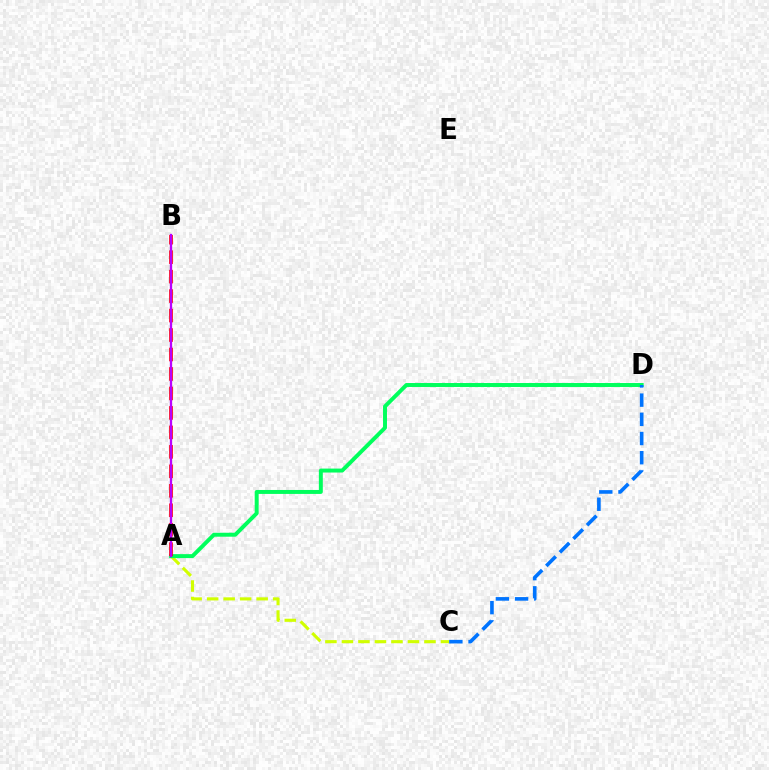{('A', 'C'): [{'color': '#d1ff00', 'line_style': 'dashed', 'thickness': 2.24}], ('A', 'D'): [{'color': '#00ff5c', 'line_style': 'solid', 'thickness': 2.85}], ('A', 'B'): [{'color': '#ff0000', 'line_style': 'dashed', 'thickness': 2.64}, {'color': '#b900ff', 'line_style': 'solid', 'thickness': 1.66}], ('C', 'D'): [{'color': '#0074ff', 'line_style': 'dashed', 'thickness': 2.61}]}